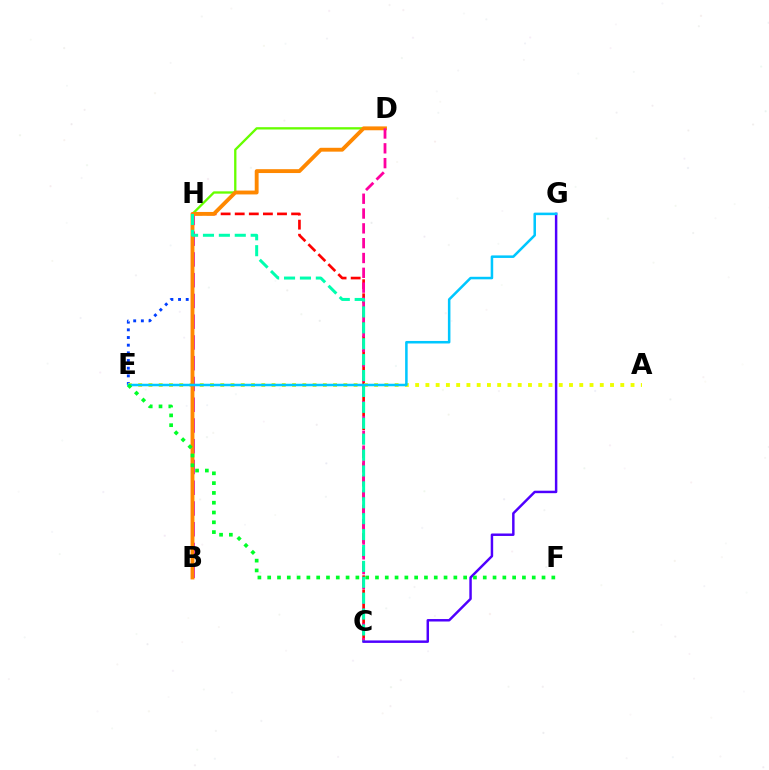{('C', 'H'): [{'color': '#ff0000', 'line_style': 'dashed', 'thickness': 1.92}, {'color': '#00ffaf', 'line_style': 'dashed', 'thickness': 2.16}], ('D', 'H'): [{'color': '#66ff00', 'line_style': 'solid', 'thickness': 1.67}], ('B', 'H'): [{'color': '#d600ff', 'line_style': 'dashed', 'thickness': 2.82}], ('E', 'H'): [{'color': '#003fff', 'line_style': 'dotted', 'thickness': 2.09}], ('A', 'E'): [{'color': '#eeff00', 'line_style': 'dotted', 'thickness': 2.79}], ('B', 'D'): [{'color': '#ff8800', 'line_style': 'solid', 'thickness': 2.78}], ('C', 'D'): [{'color': '#ff00a0', 'line_style': 'dashed', 'thickness': 2.01}], ('C', 'G'): [{'color': '#4f00ff', 'line_style': 'solid', 'thickness': 1.77}], ('E', 'G'): [{'color': '#00c7ff', 'line_style': 'solid', 'thickness': 1.82}], ('E', 'F'): [{'color': '#00ff27', 'line_style': 'dotted', 'thickness': 2.66}]}